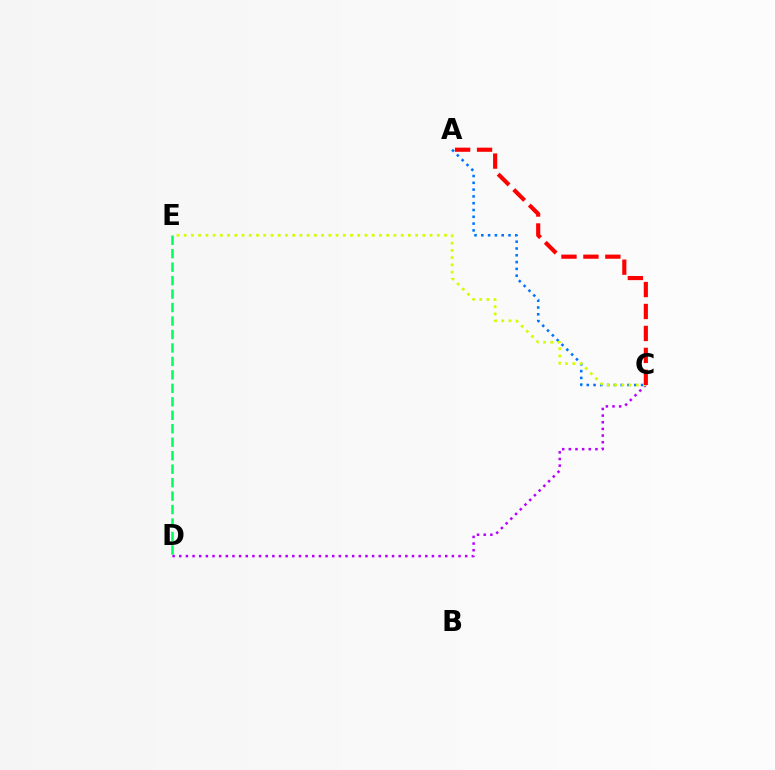{('A', 'C'): [{'color': '#0074ff', 'line_style': 'dotted', 'thickness': 1.85}, {'color': '#ff0000', 'line_style': 'dashed', 'thickness': 2.98}], ('D', 'E'): [{'color': '#00ff5c', 'line_style': 'dashed', 'thickness': 1.83}], ('C', 'D'): [{'color': '#b900ff', 'line_style': 'dotted', 'thickness': 1.81}], ('C', 'E'): [{'color': '#d1ff00', 'line_style': 'dotted', 'thickness': 1.96}]}